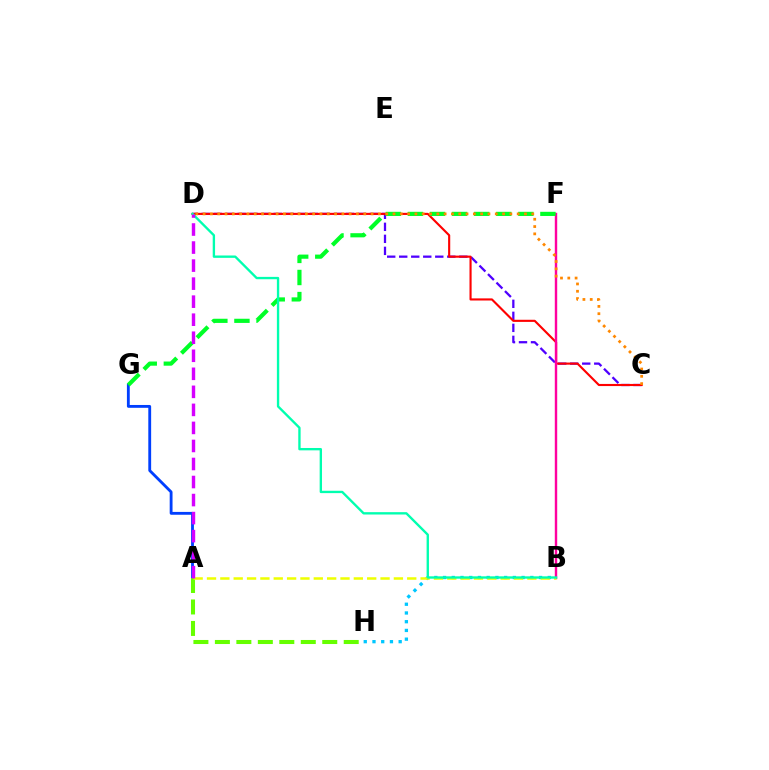{('B', 'H'): [{'color': '#00c7ff', 'line_style': 'dotted', 'thickness': 2.37}], ('C', 'D'): [{'color': '#4f00ff', 'line_style': 'dashed', 'thickness': 1.63}, {'color': '#ff0000', 'line_style': 'solid', 'thickness': 1.53}, {'color': '#ff8800', 'line_style': 'dotted', 'thickness': 1.98}], ('A', 'G'): [{'color': '#003fff', 'line_style': 'solid', 'thickness': 2.04}], ('B', 'F'): [{'color': '#ff00a0', 'line_style': 'solid', 'thickness': 1.74}], ('A', 'H'): [{'color': '#66ff00', 'line_style': 'dashed', 'thickness': 2.92}], ('A', 'B'): [{'color': '#eeff00', 'line_style': 'dashed', 'thickness': 1.81}], ('F', 'G'): [{'color': '#00ff27', 'line_style': 'dashed', 'thickness': 3.0}], ('B', 'D'): [{'color': '#00ffaf', 'line_style': 'solid', 'thickness': 1.69}], ('A', 'D'): [{'color': '#d600ff', 'line_style': 'dashed', 'thickness': 2.45}]}